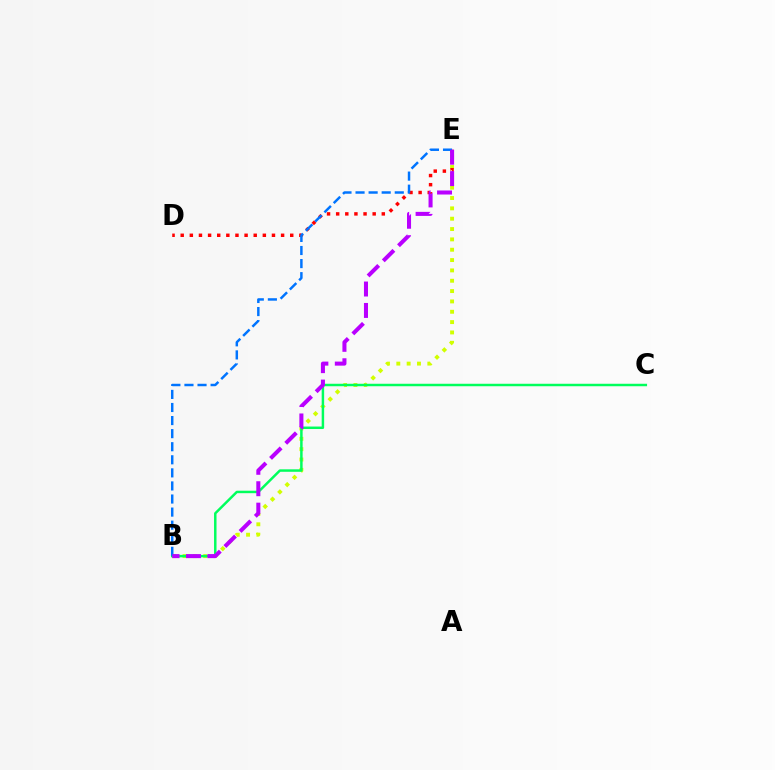{('B', 'E'): [{'color': '#d1ff00', 'line_style': 'dotted', 'thickness': 2.81}, {'color': '#0074ff', 'line_style': 'dashed', 'thickness': 1.78}, {'color': '#b900ff', 'line_style': 'dashed', 'thickness': 2.91}], ('D', 'E'): [{'color': '#ff0000', 'line_style': 'dotted', 'thickness': 2.48}], ('B', 'C'): [{'color': '#00ff5c', 'line_style': 'solid', 'thickness': 1.78}]}